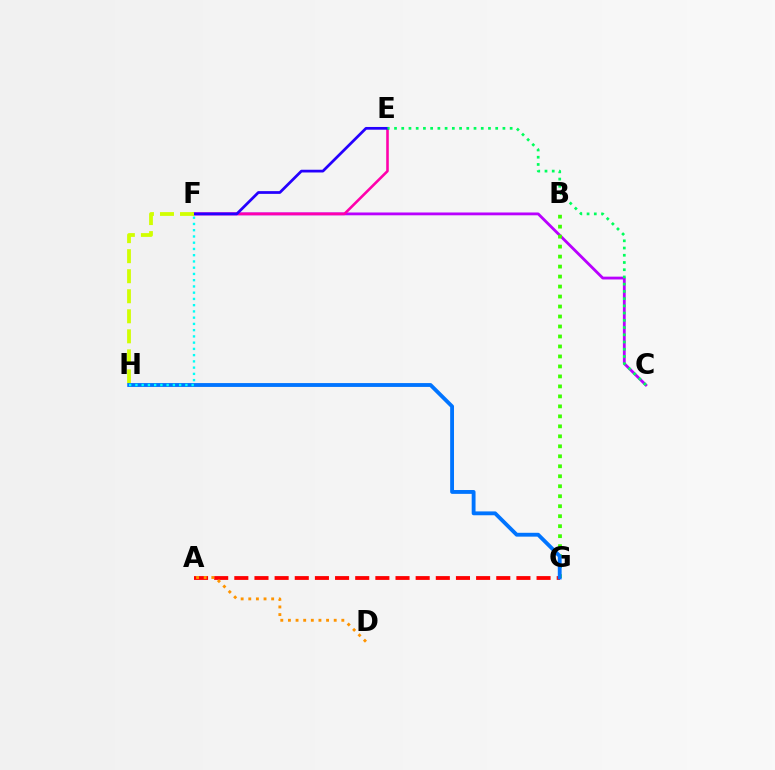{('C', 'F'): [{'color': '#b900ff', 'line_style': 'solid', 'thickness': 2.02}], ('A', 'G'): [{'color': '#ff0000', 'line_style': 'dashed', 'thickness': 2.74}], ('A', 'D'): [{'color': '#ff9400', 'line_style': 'dotted', 'thickness': 2.07}], ('E', 'F'): [{'color': '#ff00ac', 'line_style': 'solid', 'thickness': 1.86}, {'color': '#2500ff', 'line_style': 'solid', 'thickness': 1.97}], ('B', 'G'): [{'color': '#3dff00', 'line_style': 'dotted', 'thickness': 2.71}], ('F', 'H'): [{'color': '#d1ff00', 'line_style': 'dashed', 'thickness': 2.72}, {'color': '#00fff6', 'line_style': 'dotted', 'thickness': 1.7}], ('G', 'H'): [{'color': '#0074ff', 'line_style': 'solid', 'thickness': 2.77}], ('C', 'E'): [{'color': '#00ff5c', 'line_style': 'dotted', 'thickness': 1.96}]}